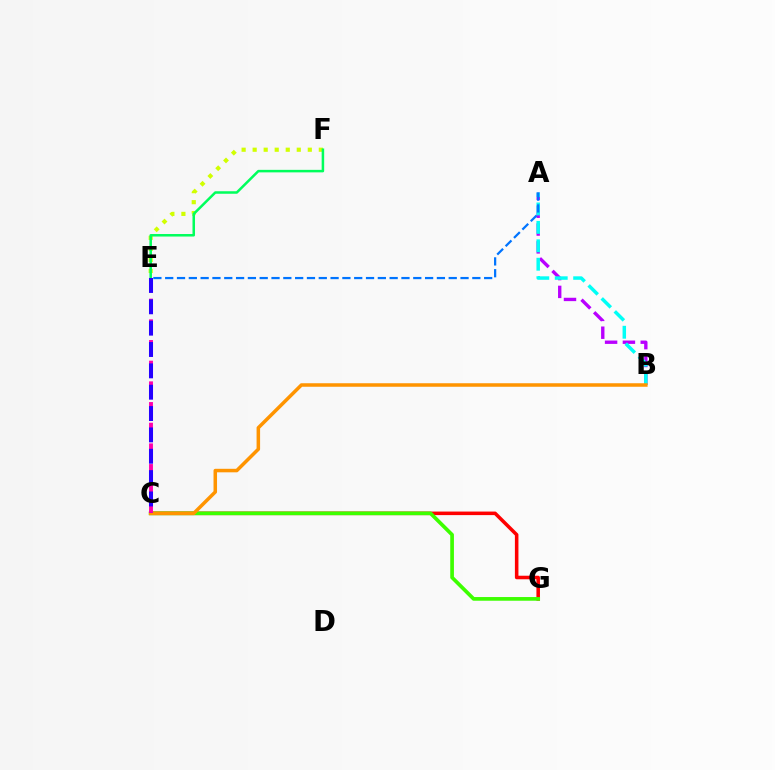{('C', 'G'): [{'color': '#ff0000', 'line_style': 'solid', 'thickness': 2.55}, {'color': '#3dff00', 'line_style': 'solid', 'thickness': 2.65}], ('A', 'B'): [{'color': '#b900ff', 'line_style': 'dashed', 'thickness': 2.42}, {'color': '#00fff6', 'line_style': 'dashed', 'thickness': 2.5}], ('E', 'F'): [{'color': '#d1ff00', 'line_style': 'dotted', 'thickness': 3.0}, {'color': '#00ff5c', 'line_style': 'solid', 'thickness': 1.81}], ('A', 'E'): [{'color': '#0074ff', 'line_style': 'dashed', 'thickness': 1.6}], ('B', 'C'): [{'color': '#ff9400', 'line_style': 'solid', 'thickness': 2.53}], ('C', 'E'): [{'color': '#ff00ac', 'line_style': 'dashed', 'thickness': 2.81}, {'color': '#2500ff', 'line_style': 'dashed', 'thickness': 2.9}]}